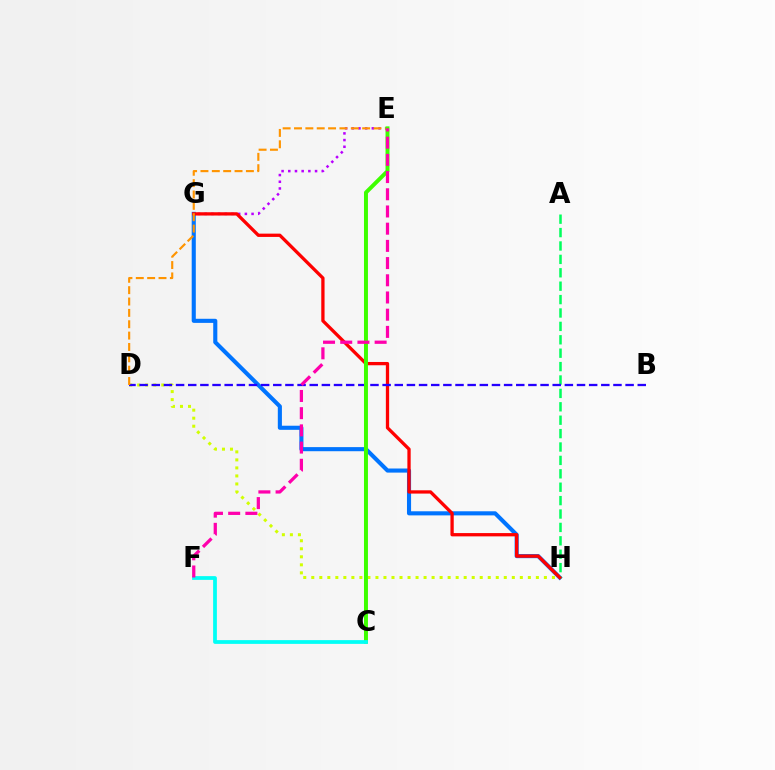{('E', 'G'): [{'color': '#b900ff', 'line_style': 'dotted', 'thickness': 1.82}], ('G', 'H'): [{'color': '#0074ff', 'line_style': 'solid', 'thickness': 2.95}, {'color': '#ff0000', 'line_style': 'solid', 'thickness': 2.37}], ('A', 'H'): [{'color': '#00ff5c', 'line_style': 'dashed', 'thickness': 1.82}], ('D', 'H'): [{'color': '#d1ff00', 'line_style': 'dotted', 'thickness': 2.18}], ('B', 'D'): [{'color': '#2500ff', 'line_style': 'dashed', 'thickness': 1.65}], ('D', 'E'): [{'color': '#ff9400', 'line_style': 'dashed', 'thickness': 1.54}], ('C', 'E'): [{'color': '#3dff00', 'line_style': 'solid', 'thickness': 2.85}], ('C', 'F'): [{'color': '#00fff6', 'line_style': 'solid', 'thickness': 2.7}], ('E', 'F'): [{'color': '#ff00ac', 'line_style': 'dashed', 'thickness': 2.34}]}